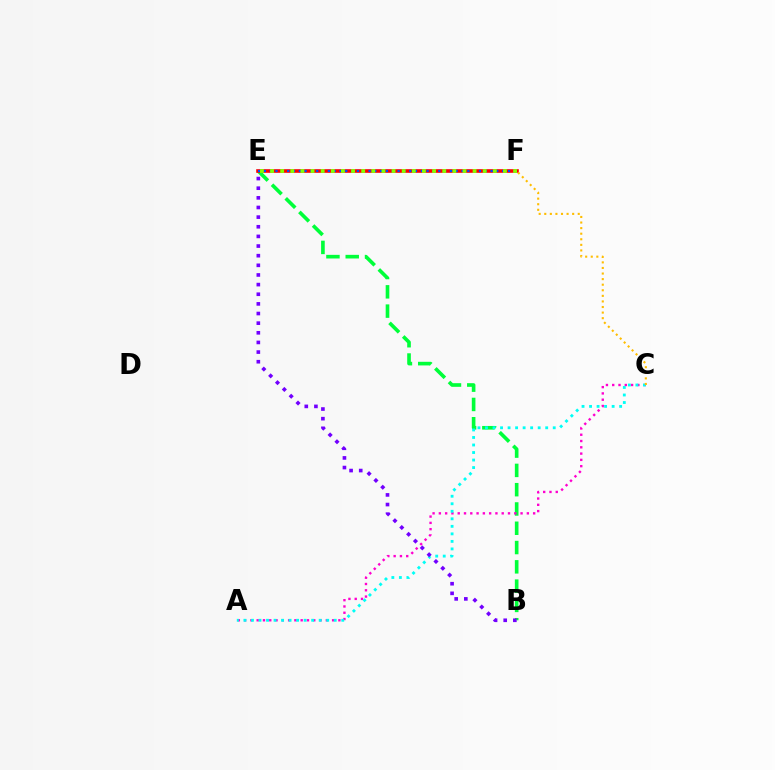{('B', 'E'): [{'color': '#00ff39', 'line_style': 'dashed', 'thickness': 2.62}, {'color': '#7200ff', 'line_style': 'dotted', 'thickness': 2.62}], ('A', 'C'): [{'color': '#ff00cf', 'line_style': 'dotted', 'thickness': 1.71}, {'color': '#00fff6', 'line_style': 'dotted', 'thickness': 2.04}], ('E', 'F'): [{'color': '#ff0000', 'line_style': 'solid', 'thickness': 2.59}, {'color': '#004bff', 'line_style': 'dotted', 'thickness': 1.58}, {'color': '#84ff00', 'line_style': 'dotted', 'thickness': 2.75}], ('C', 'F'): [{'color': '#ffbd00', 'line_style': 'dotted', 'thickness': 1.52}]}